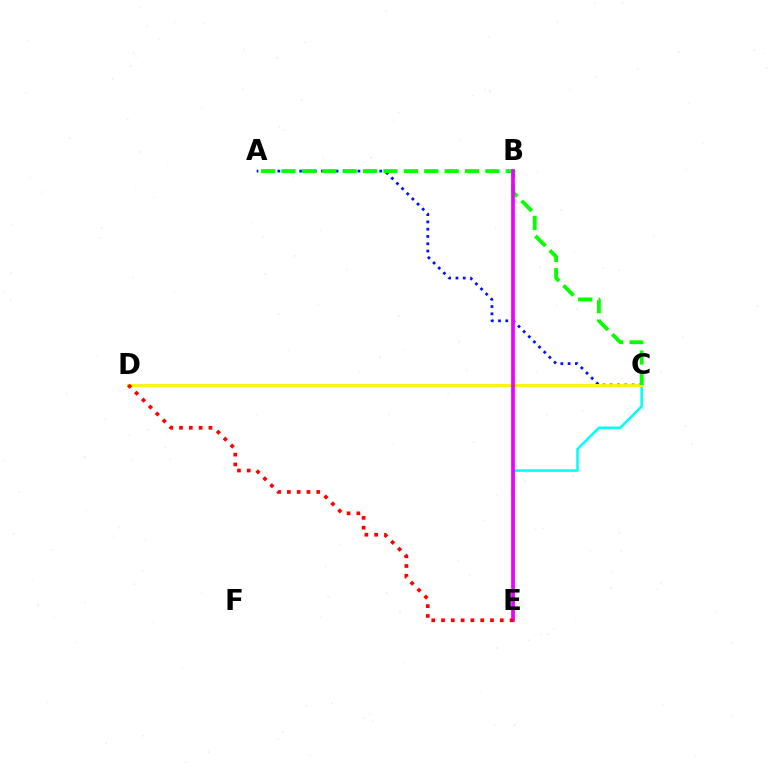{('A', 'C'): [{'color': '#0010ff', 'line_style': 'dotted', 'thickness': 1.98}, {'color': '#08ff00', 'line_style': 'dashed', 'thickness': 2.77}], ('C', 'E'): [{'color': '#00fff6', 'line_style': 'solid', 'thickness': 1.82}], ('C', 'D'): [{'color': '#fcf500', 'line_style': 'solid', 'thickness': 2.05}], ('B', 'E'): [{'color': '#ee00ff', 'line_style': 'solid', 'thickness': 2.67}], ('D', 'E'): [{'color': '#ff0000', 'line_style': 'dotted', 'thickness': 2.66}]}